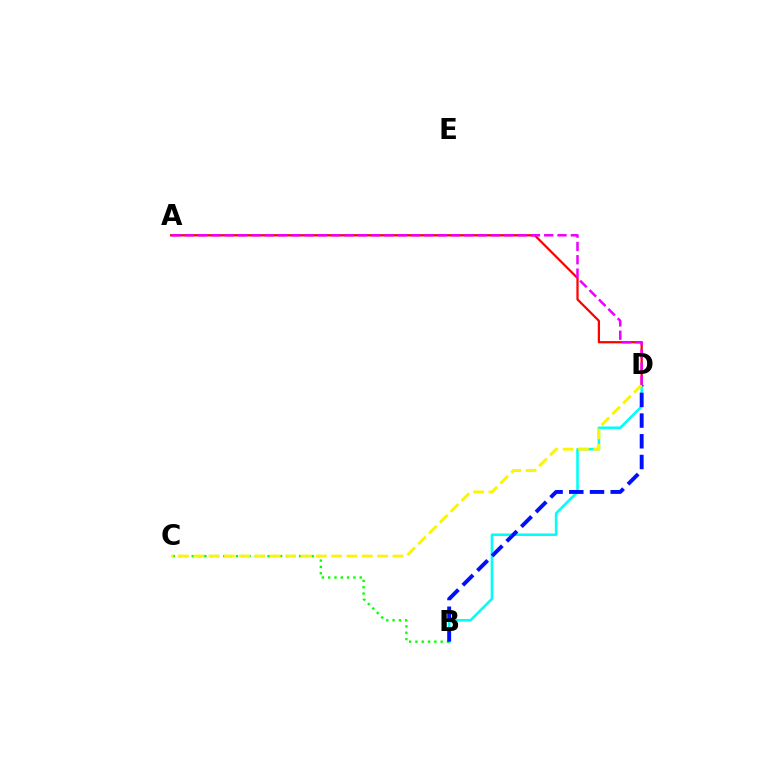{('A', 'D'): [{'color': '#ff0000', 'line_style': 'solid', 'thickness': 1.62}, {'color': '#ee00ff', 'line_style': 'dashed', 'thickness': 1.81}], ('B', 'D'): [{'color': '#00fff6', 'line_style': 'solid', 'thickness': 1.86}, {'color': '#0010ff', 'line_style': 'dashed', 'thickness': 2.81}], ('B', 'C'): [{'color': '#08ff00', 'line_style': 'dotted', 'thickness': 1.72}], ('C', 'D'): [{'color': '#fcf500', 'line_style': 'dashed', 'thickness': 2.08}]}